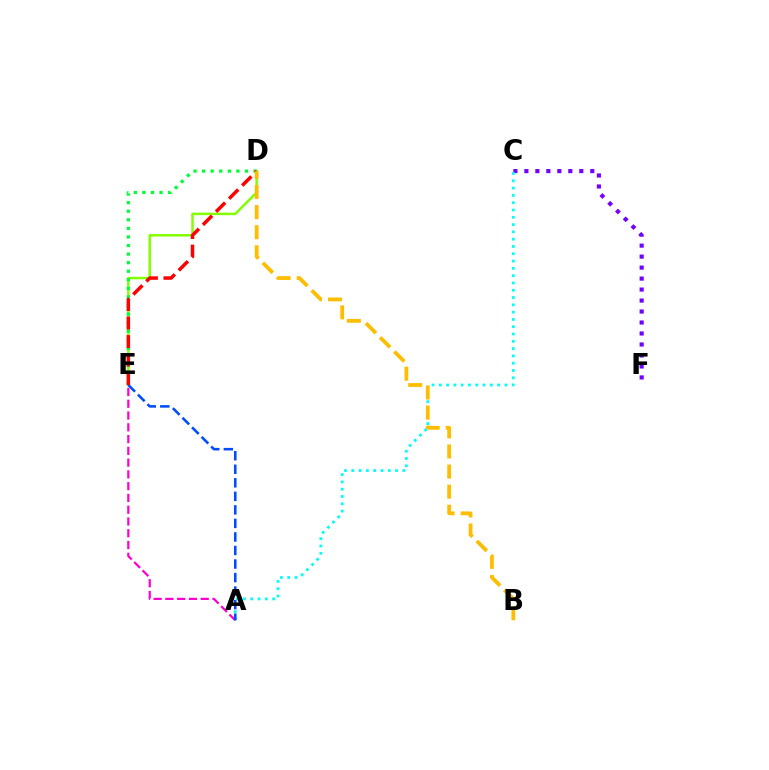{('C', 'F'): [{'color': '#7200ff', 'line_style': 'dotted', 'thickness': 2.98}], ('D', 'E'): [{'color': '#84ff00', 'line_style': 'solid', 'thickness': 1.8}, {'color': '#00ff39', 'line_style': 'dotted', 'thickness': 2.33}, {'color': '#ff0000', 'line_style': 'dashed', 'thickness': 2.51}], ('A', 'C'): [{'color': '#00fff6', 'line_style': 'dotted', 'thickness': 1.98}], ('A', 'E'): [{'color': '#ff00cf', 'line_style': 'dashed', 'thickness': 1.6}, {'color': '#004bff', 'line_style': 'dashed', 'thickness': 1.84}], ('B', 'D'): [{'color': '#ffbd00', 'line_style': 'dashed', 'thickness': 2.73}]}